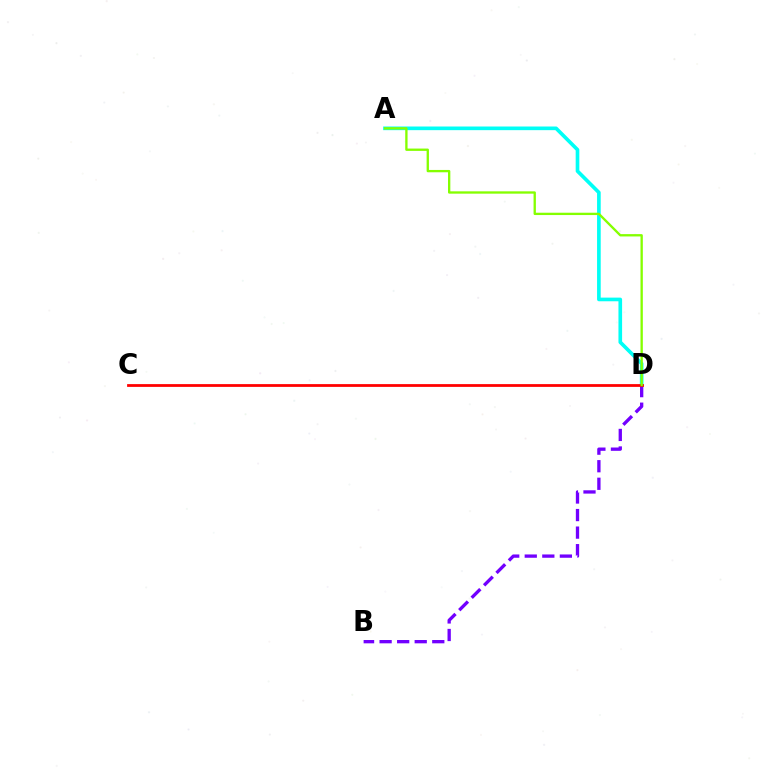{('B', 'D'): [{'color': '#7200ff', 'line_style': 'dashed', 'thickness': 2.39}], ('A', 'D'): [{'color': '#00fff6', 'line_style': 'solid', 'thickness': 2.63}, {'color': '#84ff00', 'line_style': 'solid', 'thickness': 1.68}], ('C', 'D'): [{'color': '#ff0000', 'line_style': 'solid', 'thickness': 1.99}]}